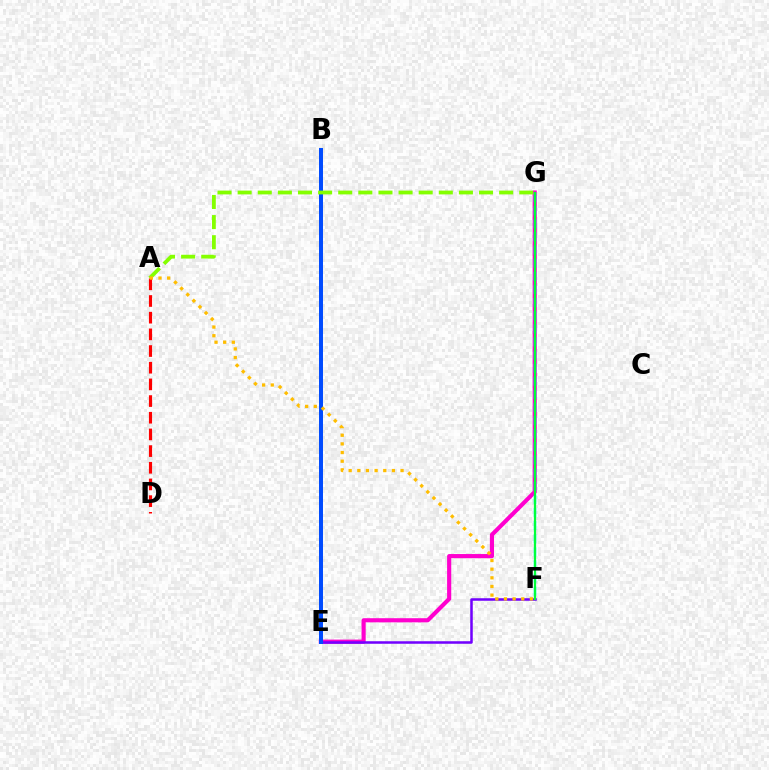{('E', 'G'): [{'color': '#ff00cf', 'line_style': 'solid', 'thickness': 2.98}], ('E', 'F'): [{'color': '#7200ff', 'line_style': 'solid', 'thickness': 1.82}], ('F', 'G'): [{'color': '#00fff6', 'line_style': 'dashed', 'thickness': 1.78}, {'color': '#00ff39', 'line_style': 'solid', 'thickness': 1.59}], ('B', 'E'): [{'color': '#004bff', 'line_style': 'solid', 'thickness': 2.86}], ('A', 'G'): [{'color': '#84ff00', 'line_style': 'dashed', 'thickness': 2.73}], ('A', 'D'): [{'color': '#ff0000', 'line_style': 'dashed', 'thickness': 2.27}], ('A', 'F'): [{'color': '#ffbd00', 'line_style': 'dotted', 'thickness': 2.35}]}